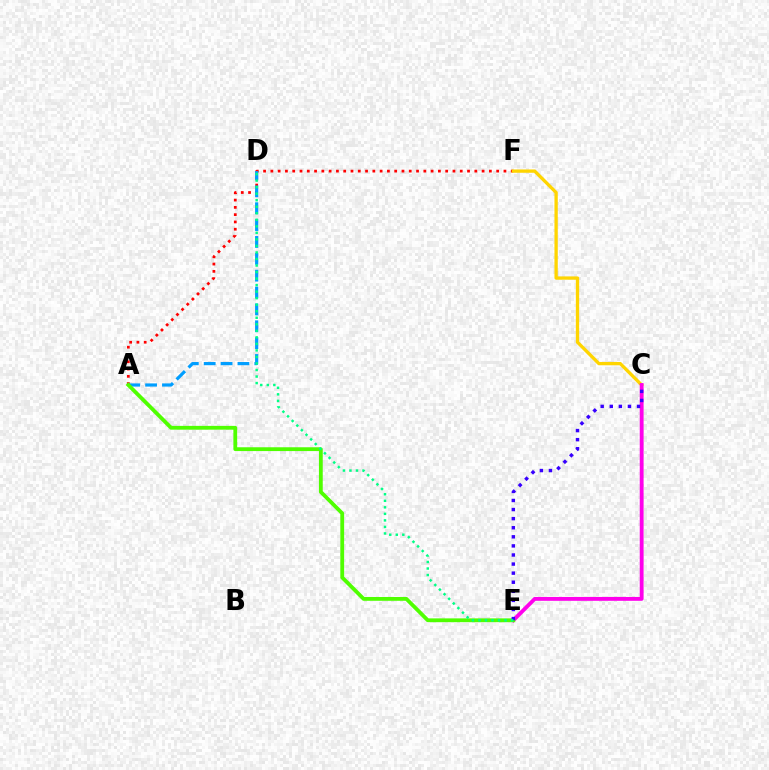{('A', 'F'): [{'color': '#ff0000', 'line_style': 'dotted', 'thickness': 1.98}], ('C', 'F'): [{'color': '#ffd500', 'line_style': 'solid', 'thickness': 2.38}], ('C', 'E'): [{'color': '#ff00ed', 'line_style': 'solid', 'thickness': 2.77}, {'color': '#3700ff', 'line_style': 'dotted', 'thickness': 2.47}], ('A', 'D'): [{'color': '#009eff', 'line_style': 'dashed', 'thickness': 2.29}], ('A', 'E'): [{'color': '#4fff00', 'line_style': 'solid', 'thickness': 2.74}], ('D', 'E'): [{'color': '#00ff86', 'line_style': 'dotted', 'thickness': 1.77}]}